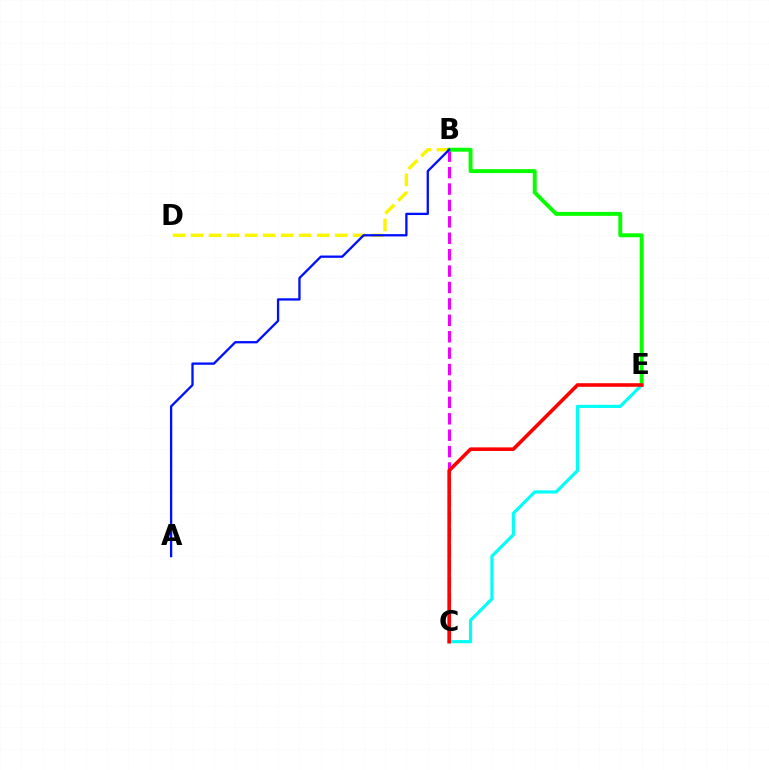{('B', 'C'): [{'color': '#ee00ff', 'line_style': 'dashed', 'thickness': 2.23}], ('B', 'D'): [{'color': '#fcf500', 'line_style': 'dashed', 'thickness': 2.45}], ('B', 'E'): [{'color': '#08ff00', 'line_style': 'solid', 'thickness': 2.83}], ('C', 'E'): [{'color': '#00fff6', 'line_style': 'solid', 'thickness': 2.27}, {'color': '#ff0000', 'line_style': 'solid', 'thickness': 2.59}], ('A', 'B'): [{'color': '#0010ff', 'line_style': 'solid', 'thickness': 1.66}]}